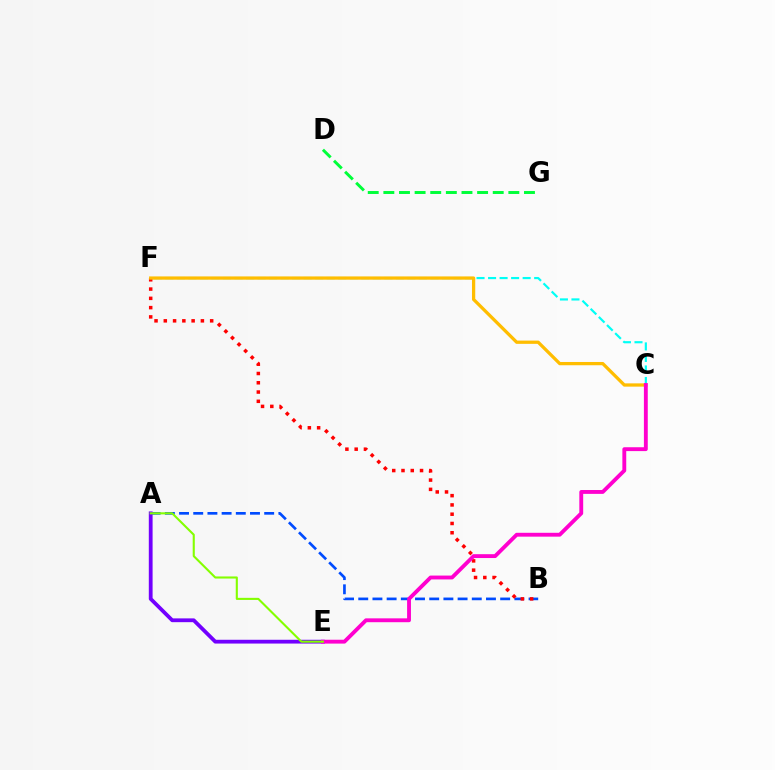{('A', 'B'): [{'color': '#004bff', 'line_style': 'dashed', 'thickness': 1.93}], ('B', 'F'): [{'color': '#ff0000', 'line_style': 'dotted', 'thickness': 2.52}], ('C', 'F'): [{'color': '#00fff6', 'line_style': 'dashed', 'thickness': 1.57}, {'color': '#ffbd00', 'line_style': 'solid', 'thickness': 2.35}], ('A', 'E'): [{'color': '#7200ff', 'line_style': 'solid', 'thickness': 2.73}, {'color': '#84ff00', 'line_style': 'solid', 'thickness': 1.51}], ('C', 'E'): [{'color': '#ff00cf', 'line_style': 'solid', 'thickness': 2.78}], ('D', 'G'): [{'color': '#00ff39', 'line_style': 'dashed', 'thickness': 2.12}]}